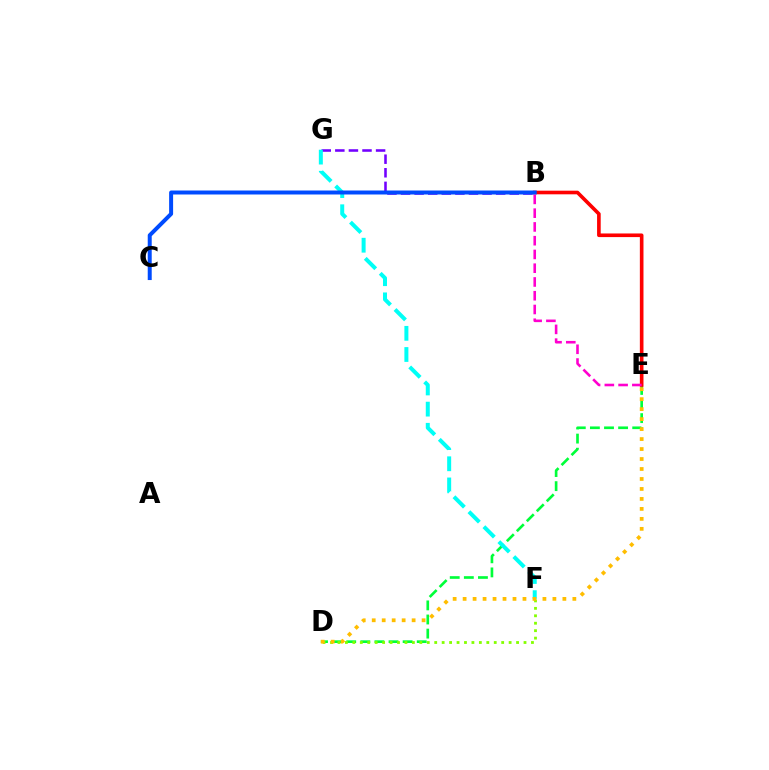{('D', 'E'): [{'color': '#00ff39', 'line_style': 'dashed', 'thickness': 1.92}, {'color': '#ffbd00', 'line_style': 'dotted', 'thickness': 2.71}], ('B', 'E'): [{'color': '#ff0000', 'line_style': 'solid', 'thickness': 2.61}, {'color': '#ff00cf', 'line_style': 'dashed', 'thickness': 1.87}], ('D', 'F'): [{'color': '#84ff00', 'line_style': 'dotted', 'thickness': 2.02}], ('B', 'G'): [{'color': '#7200ff', 'line_style': 'dashed', 'thickness': 1.85}], ('F', 'G'): [{'color': '#00fff6', 'line_style': 'dashed', 'thickness': 2.88}], ('B', 'C'): [{'color': '#004bff', 'line_style': 'solid', 'thickness': 2.87}]}